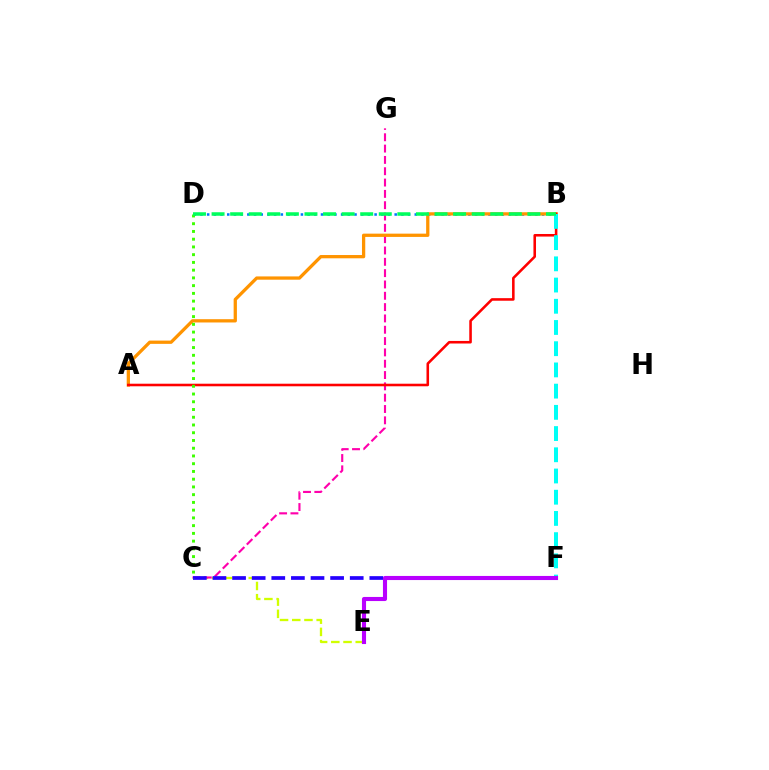{('C', 'E'): [{'color': '#d1ff00', 'line_style': 'dashed', 'thickness': 1.66}], ('B', 'D'): [{'color': '#0074ff', 'line_style': 'dotted', 'thickness': 1.82}, {'color': '#00ff5c', 'line_style': 'dashed', 'thickness': 2.52}], ('C', 'G'): [{'color': '#ff00ac', 'line_style': 'dashed', 'thickness': 1.54}], ('A', 'B'): [{'color': '#ff9400', 'line_style': 'solid', 'thickness': 2.36}, {'color': '#ff0000', 'line_style': 'solid', 'thickness': 1.85}], ('C', 'F'): [{'color': '#2500ff', 'line_style': 'dashed', 'thickness': 2.66}], ('C', 'D'): [{'color': '#3dff00', 'line_style': 'dotted', 'thickness': 2.1}], ('B', 'F'): [{'color': '#00fff6', 'line_style': 'dashed', 'thickness': 2.88}], ('E', 'F'): [{'color': '#b900ff', 'line_style': 'solid', 'thickness': 2.95}]}